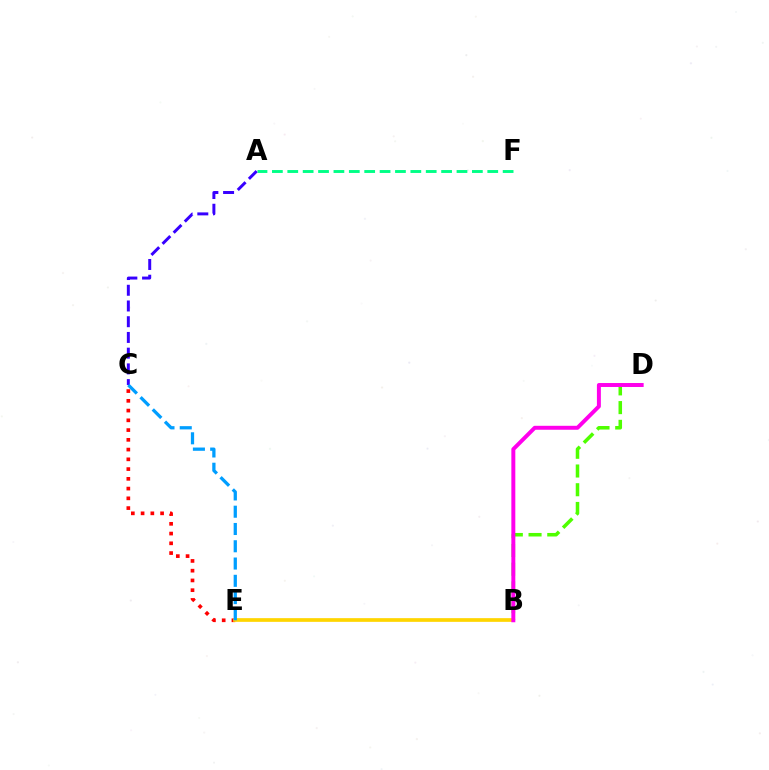{('A', 'F'): [{'color': '#00ff86', 'line_style': 'dashed', 'thickness': 2.09}], ('C', 'E'): [{'color': '#ff0000', 'line_style': 'dotted', 'thickness': 2.65}, {'color': '#009eff', 'line_style': 'dashed', 'thickness': 2.35}], ('B', 'D'): [{'color': '#4fff00', 'line_style': 'dashed', 'thickness': 2.54}, {'color': '#ff00ed', 'line_style': 'solid', 'thickness': 2.85}], ('A', 'C'): [{'color': '#3700ff', 'line_style': 'dashed', 'thickness': 2.14}], ('B', 'E'): [{'color': '#ffd500', 'line_style': 'solid', 'thickness': 2.66}]}